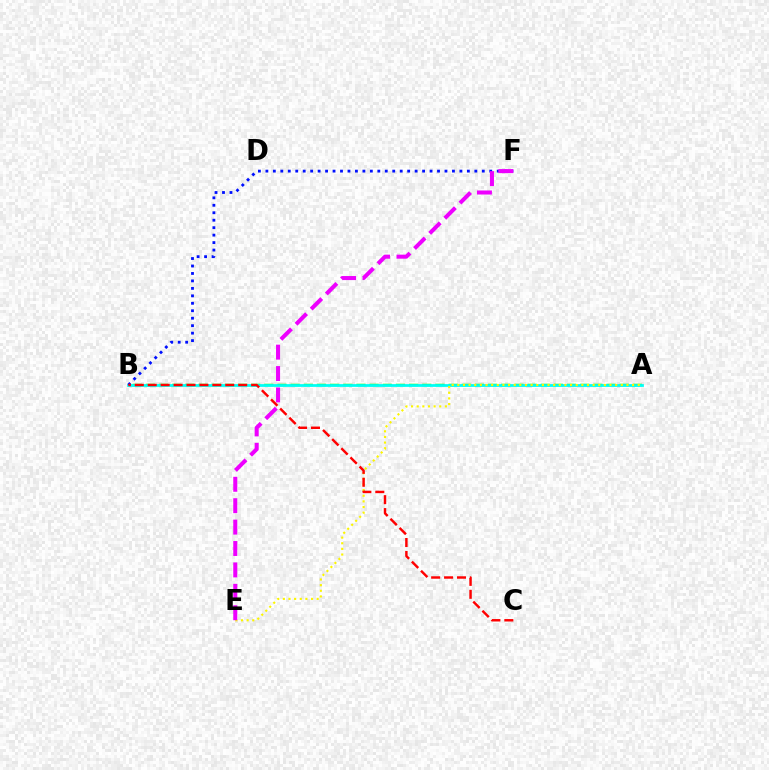{('A', 'B'): [{'color': '#08ff00', 'line_style': 'dashed', 'thickness': 1.79}, {'color': '#00fff6', 'line_style': 'solid', 'thickness': 1.97}], ('B', 'F'): [{'color': '#0010ff', 'line_style': 'dotted', 'thickness': 2.03}], ('A', 'E'): [{'color': '#fcf500', 'line_style': 'dotted', 'thickness': 1.53}], ('E', 'F'): [{'color': '#ee00ff', 'line_style': 'dashed', 'thickness': 2.91}], ('B', 'C'): [{'color': '#ff0000', 'line_style': 'dashed', 'thickness': 1.76}]}